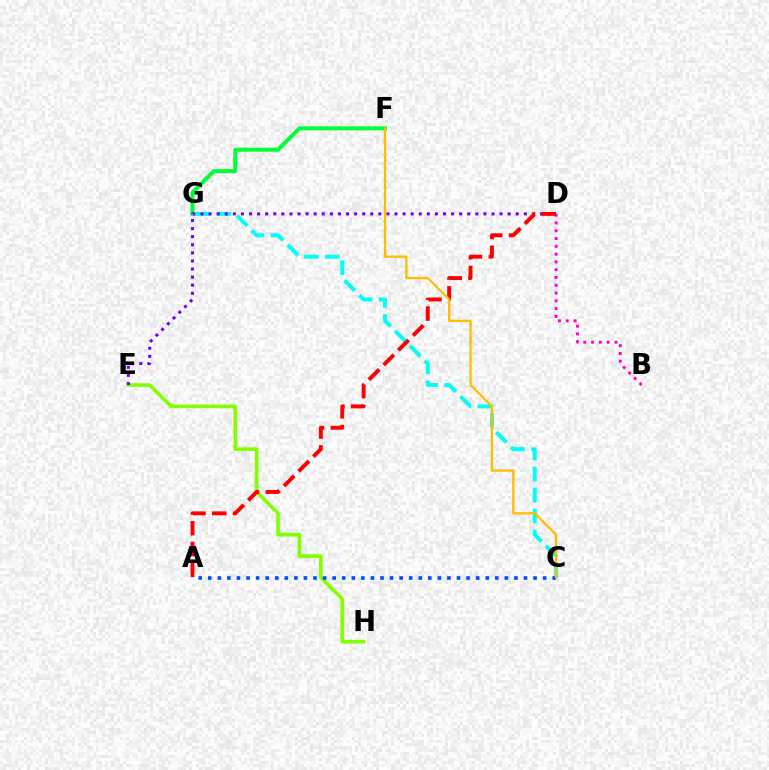{('F', 'G'): [{'color': '#00ff39', 'line_style': 'solid', 'thickness': 2.87}], ('B', 'D'): [{'color': '#ff00cf', 'line_style': 'dotted', 'thickness': 2.12}], ('E', 'H'): [{'color': '#84ff00', 'line_style': 'solid', 'thickness': 2.63}], ('C', 'G'): [{'color': '#00fff6', 'line_style': 'dashed', 'thickness': 2.85}], ('D', 'E'): [{'color': '#7200ff', 'line_style': 'dotted', 'thickness': 2.2}], ('A', 'D'): [{'color': '#ff0000', 'line_style': 'dashed', 'thickness': 2.83}], ('A', 'C'): [{'color': '#004bff', 'line_style': 'dotted', 'thickness': 2.6}], ('C', 'F'): [{'color': '#ffbd00', 'line_style': 'solid', 'thickness': 1.65}]}